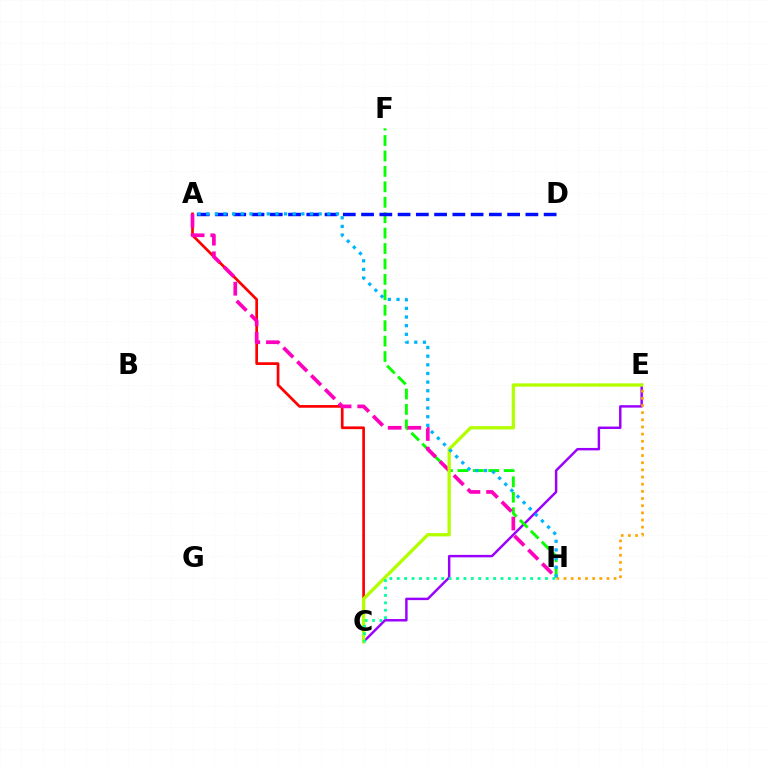{('C', 'E'): [{'color': '#9b00ff', 'line_style': 'solid', 'thickness': 1.77}, {'color': '#b3ff00', 'line_style': 'solid', 'thickness': 2.38}], ('A', 'C'): [{'color': '#ff0000', 'line_style': 'solid', 'thickness': 1.95}], ('F', 'H'): [{'color': '#08ff00', 'line_style': 'dashed', 'thickness': 2.1}], ('A', 'D'): [{'color': '#0010ff', 'line_style': 'dashed', 'thickness': 2.48}], ('A', 'H'): [{'color': '#ff00bd', 'line_style': 'dashed', 'thickness': 2.67}, {'color': '#00b5ff', 'line_style': 'dotted', 'thickness': 2.35}], ('E', 'H'): [{'color': '#ffa500', 'line_style': 'dotted', 'thickness': 1.94}], ('C', 'H'): [{'color': '#00ff9d', 'line_style': 'dotted', 'thickness': 2.01}]}